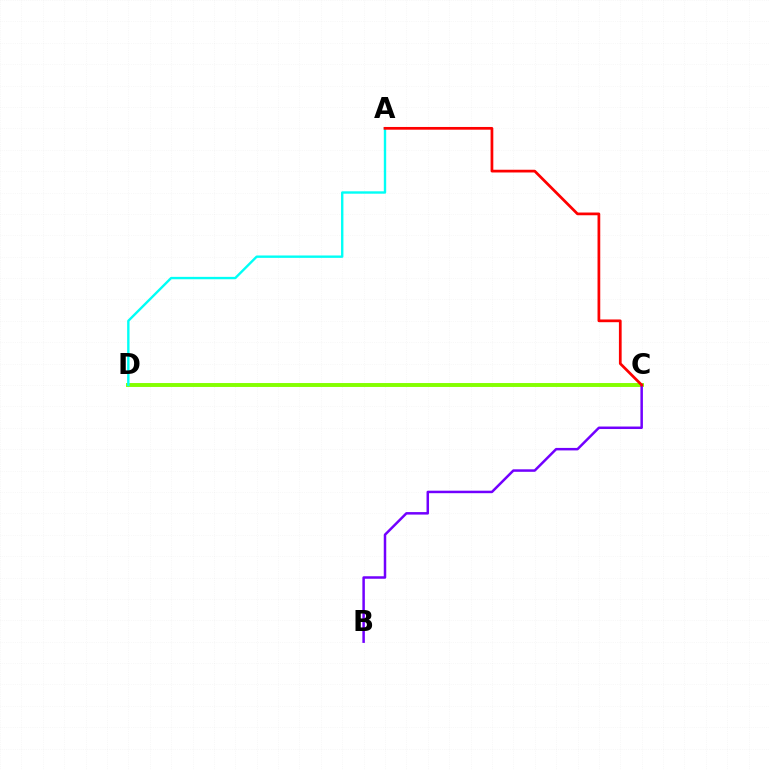{('C', 'D'): [{'color': '#84ff00', 'line_style': 'solid', 'thickness': 2.82}], ('A', 'D'): [{'color': '#00fff6', 'line_style': 'solid', 'thickness': 1.72}], ('B', 'C'): [{'color': '#7200ff', 'line_style': 'solid', 'thickness': 1.8}], ('A', 'C'): [{'color': '#ff0000', 'line_style': 'solid', 'thickness': 1.97}]}